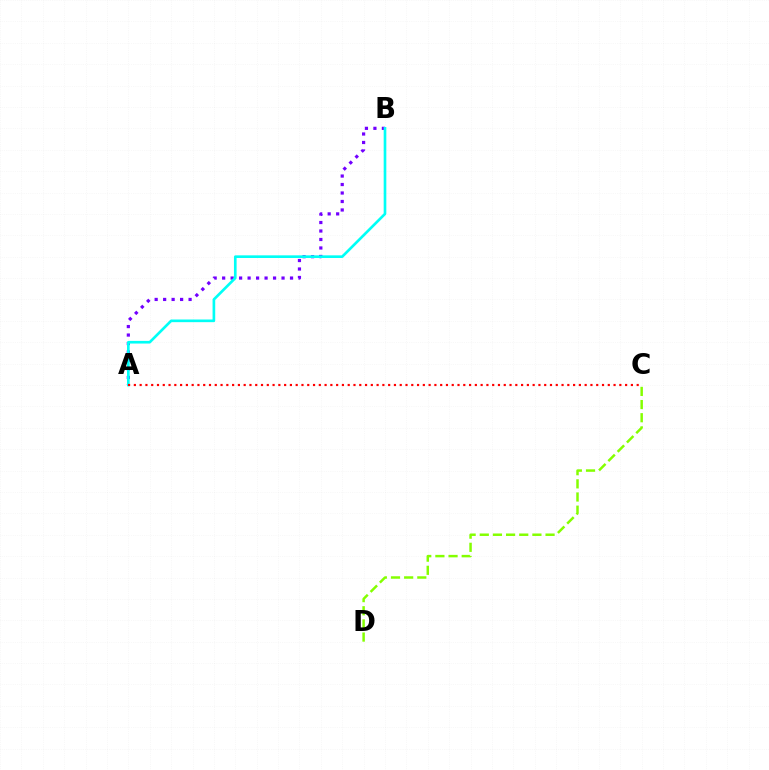{('A', 'B'): [{'color': '#7200ff', 'line_style': 'dotted', 'thickness': 2.31}, {'color': '#00fff6', 'line_style': 'solid', 'thickness': 1.91}], ('C', 'D'): [{'color': '#84ff00', 'line_style': 'dashed', 'thickness': 1.79}], ('A', 'C'): [{'color': '#ff0000', 'line_style': 'dotted', 'thickness': 1.57}]}